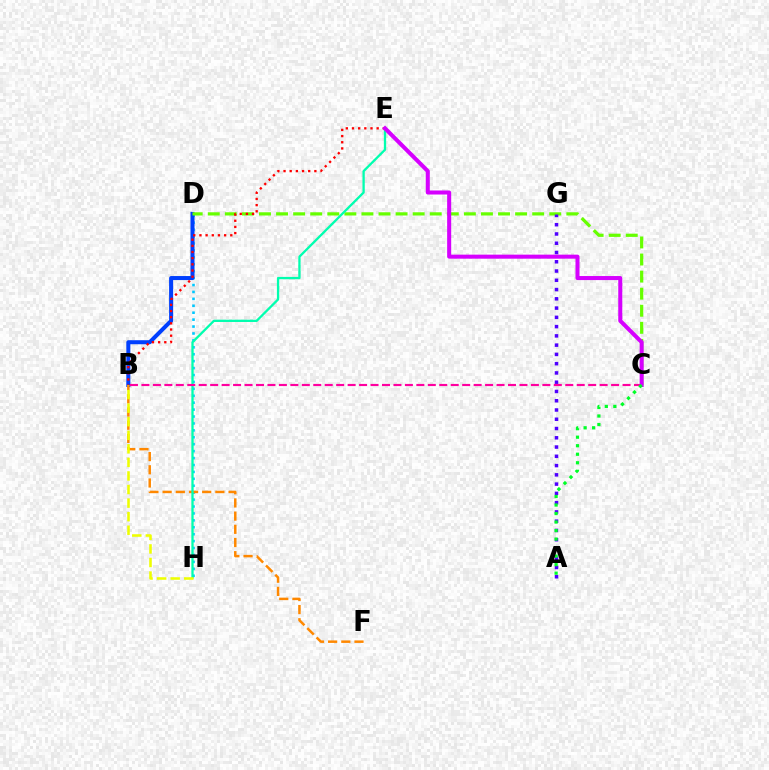{('D', 'H'): [{'color': '#00c7ff', 'line_style': 'dotted', 'thickness': 1.88}], ('B', 'D'): [{'color': '#003fff', 'line_style': 'solid', 'thickness': 2.9}], ('C', 'D'): [{'color': '#66ff00', 'line_style': 'dashed', 'thickness': 2.32}], ('A', 'G'): [{'color': '#4f00ff', 'line_style': 'dotted', 'thickness': 2.52}], ('B', 'E'): [{'color': '#ff0000', 'line_style': 'dotted', 'thickness': 1.68}], ('B', 'F'): [{'color': '#ff8800', 'line_style': 'dashed', 'thickness': 1.79}], ('E', 'H'): [{'color': '#00ffaf', 'line_style': 'solid', 'thickness': 1.65}], ('B', 'C'): [{'color': '#ff00a0', 'line_style': 'dashed', 'thickness': 1.56}], ('C', 'E'): [{'color': '#d600ff', 'line_style': 'solid', 'thickness': 2.91}], ('A', 'C'): [{'color': '#00ff27', 'line_style': 'dotted', 'thickness': 2.31}], ('B', 'H'): [{'color': '#eeff00', 'line_style': 'dashed', 'thickness': 1.84}]}